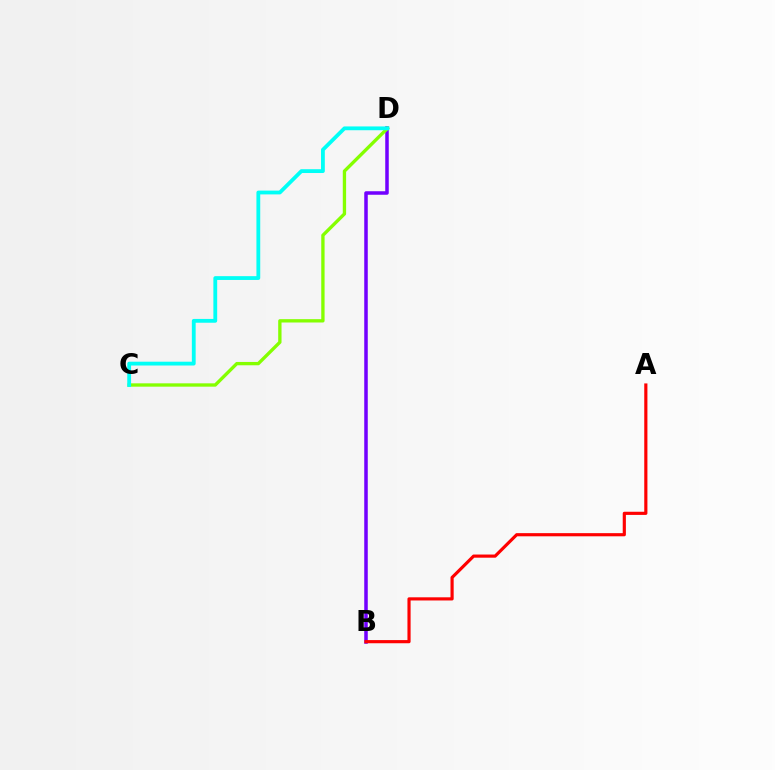{('B', 'D'): [{'color': '#7200ff', 'line_style': 'solid', 'thickness': 2.53}], ('A', 'B'): [{'color': '#ff0000', 'line_style': 'solid', 'thickness': 2.27}], ('C', 'D'): [{'color': '#84ff00', 'line_style': 'solid', 'thickness': 2.4}, {'color': '#00fff6', 'line_style': 'solid', 'thickness': 2.74}]}